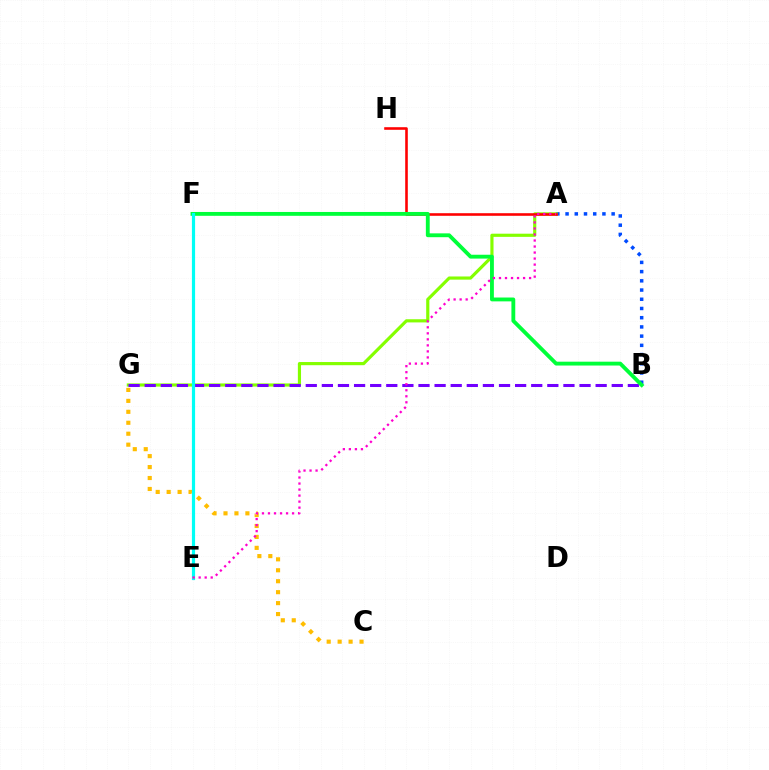{('A', 'B'): [{'color': '#004bff', 'line_style': 'dotted', 'thickness': 2.5}], ('A', 'G'): [{'color': '#84ff00', 'line_style': 'solid', 'thickness': 2.28}], ('C', 'G'): [{'color': '#ffbd00', 'line_style': 'dotted', 'thickness': 2.98}], ('A', 'H'): [{'color': '#ff0000', 'line_style': 'solid', 'thickness': 1.87}], ('B', 'G'): [{'color': '#7200ff', 'line_style': 'dashed', 'thickness': 2.19}], ('B', 'F'): [{'color': '#00ff39', 'line_style': 'solid', 'thickness': 2.77}], ('E', 'F'): [{'color': '#00fff6', 'line_style': 'solid', 'thickness': 2.29}], ('A', 'E'): [{'color': '#ff00cf', 'line_style': 'dotted', 'thickness': 1.64}]}